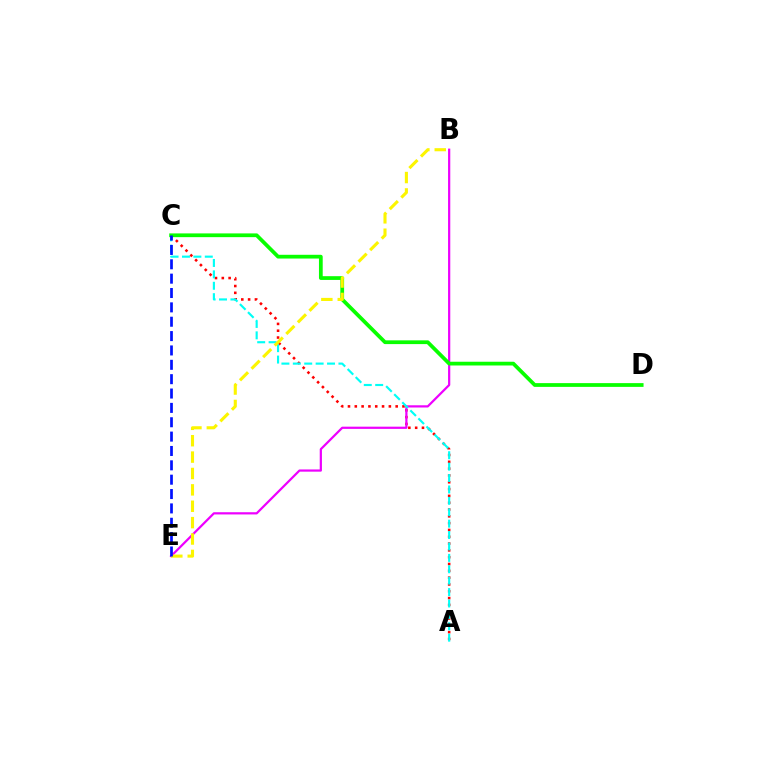{('A', 'C'): [{'color': '#ff0000', 'line_style': 'dotted', 'thickness': 1.85}, {'color': '#00fff6', 'line_style': 'dashed', 'thickness': 1.55}], ('B', 'E'): [{'color': '#ee00ff', 'line_style': 'solid', 'thickness': 1.6}, {'color': '#fcf500', 'line_style': 'dashed', 'thickness': 2.23}], ('C', 'D'): [{'color': '#08ff00', 'line_style': 'solid', 'thickness': 2.7}], ('C', 'E'): [{'color': '#0010ff', 'line_style': 'dashed', 'thickness': 1.95}]}